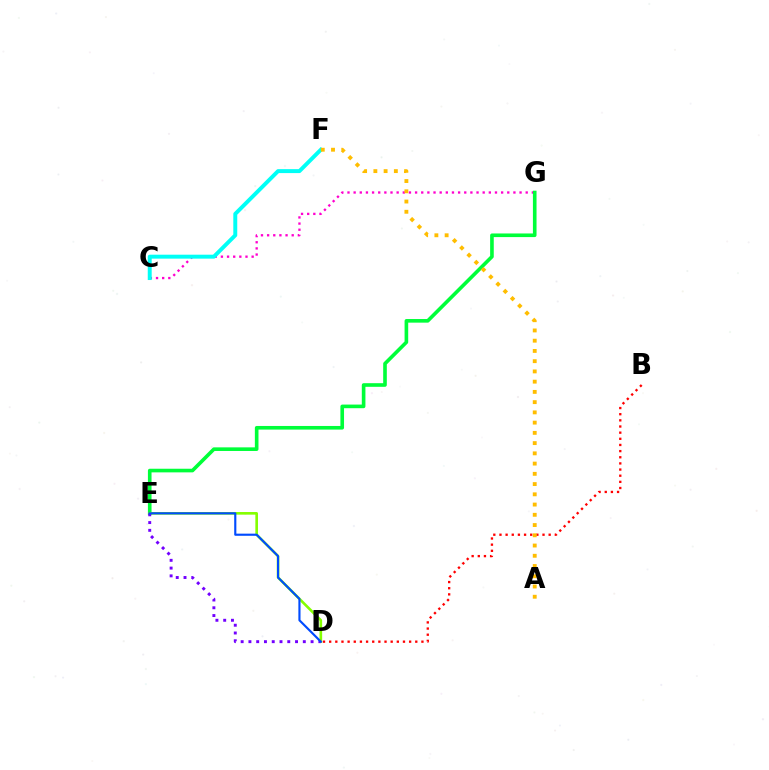{('C', 'G'): [{'color': '#ff00cf', 'line_style': 'dotted', 'thickness': 1.67}], ('E', 'G'): [{'color': '#00ff39', 'line_style': 'solid', 'thickness': 2.61}], ('D', 'E'): [{'color': '#84ff00', 'line_style': 'solid', 'thickness': 1.89}, {'color': '#7200ff', 'line_style': 'dotted', 'thickness': 2.11}, {'color': '#004bff', 'line_style': 'solid', 'thickness': 1.54}], ('B', 'D'): [{'color': '#ff0000', 'line_style': 'dotted', 'thickness': 1.67}], ('C', 'F'): [{'color': '#00fff6', 'line_style': 'solid', 'thickness': 2.84}], ('A', 'F'): [{'color': '#ffbd00', 'line_style': 'dotted', 'thickness': 2.78}]}